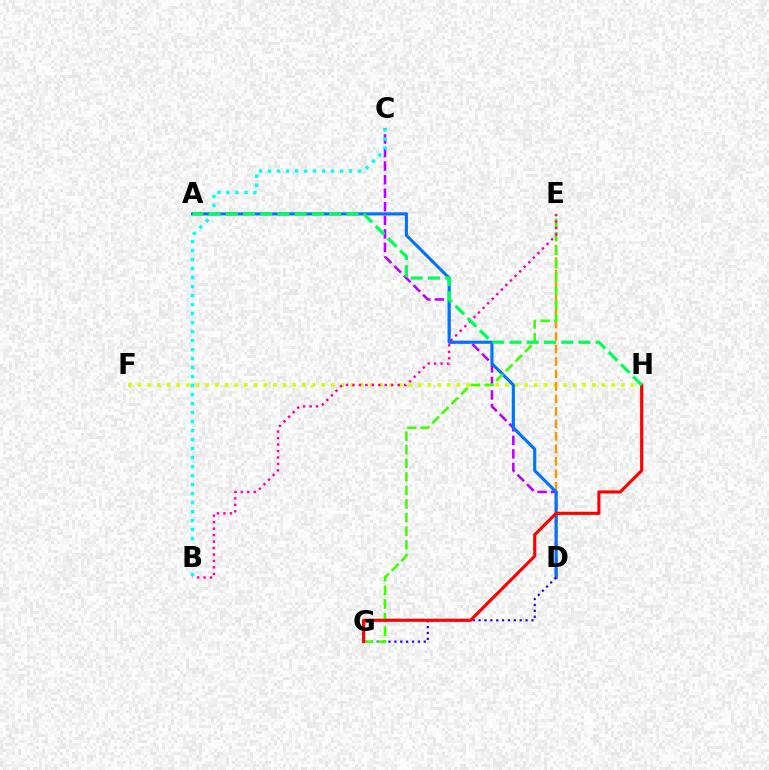{('F', 'H'): [{'color': '#d1ff00', 'line_style': 'dotted', 'thickness': 2.63}], ('D', 'E'): [{'color': '#ff9400', 'line_style': 'dashed', 'thickness': 1.7}], ('C', 'D'): [{'color': '#b900ff', 'line_style': 'dashed', 'thickness': 1.84}], ('A', 'D'): [{'color': '#0074ff', 'line_style': 'solid', 'thickness': 2.25}], ('D', 'G'): [{'color': '#2500ff', 'line_style': 'dotted', 'thickness': 1.59}], ('B', 'C'): [{'color': '#00fff6', 'line_style': 'dotted', 'thickness': 2.45}], ('E', 'G'): [{'color': '#3dff00', 'line_style': 'dashed', 'thickness': 1.85}], ('B', 'E'): [{'color': '#ff00ac', 'line_style': 'dotted', 'thickness': 1.76}], ('G', 'H'): [{'color': '#ff0000', 'line_style': 'solid', 'thickness': 2.25}], ('A', 'H'): [{'color': '#00ff5c', 'line_style': 'dashed', 'thickness': 2.34}]}